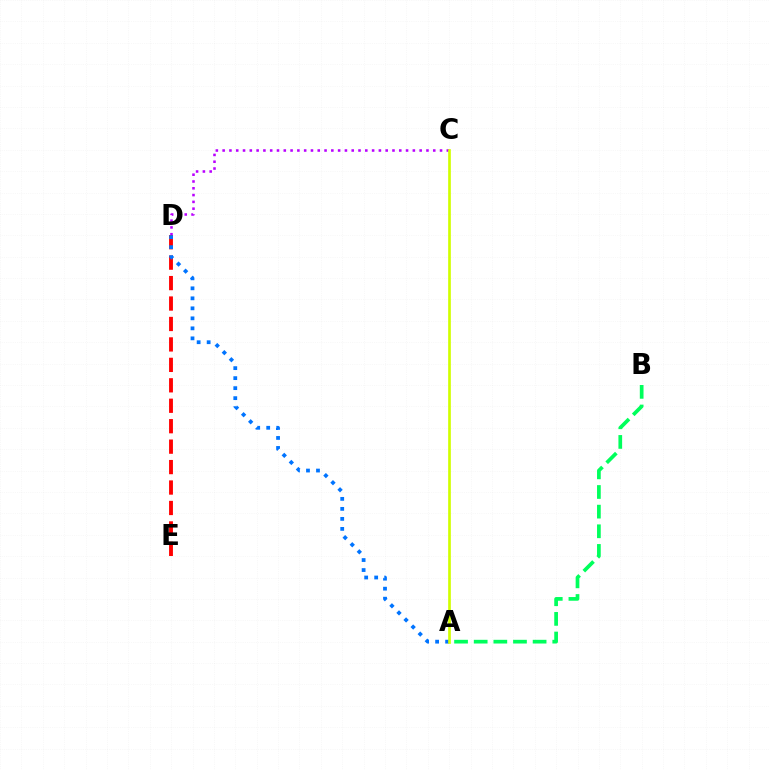{('C', 'D'): [{'color': '#b900ff', 'line_style': 'dotted', 'thickness': 1.85}], ('D', 'E'): [{'color': '#ff0000', 'line_style': 'dashed', 'thickness': 2.78}], ('A', 'B'): [{'color': '#00ff5c', 'line_style': 'dashed', 'thickness': 2.67}], ('A', 'D'): [{'color': '#0074ff', 'line_style': 'dotted', 'thickness': 2.72}], ('A', 'C'): [{'color': '#d1ff00', 'line_style': 'solid', 'thickness': 1.93}]}